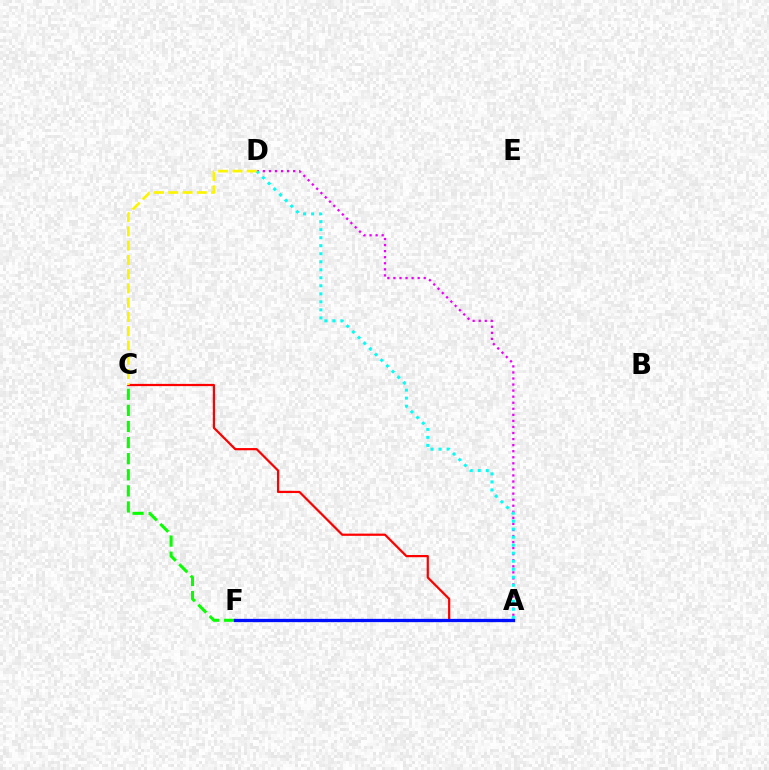{('A', 'D'): [{'color': '#ee00ff', 'line_style': 'dotted', 'thickness': 1.65}, {'color': '#00fff6', 'line_style': 'dotted', 'thickness': 2.18}], ('A', 'C'): [{'color': '#ff0000', 'line_style': 'solid', 'thickness': 1.6}], ('C', 'D'): [{'color': '#fcf500', 'line_style': 'dashed', 'thickness': 1.94}], ('C', 'F'): [{'color': '#08ff00', 'line_style': 'dashed', 'thickness': 2.19}], ('A', 'F'): [{'color': '#0010ff', 'line_style': 'solid', 'thickness': 2.37}]}